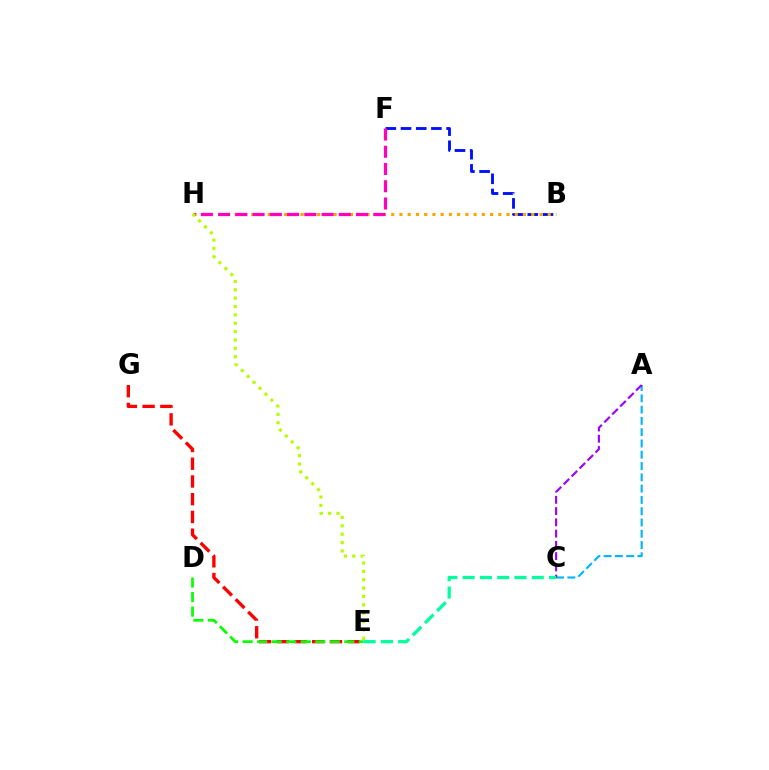{('A', 'C'): [{'color': '#00b5ff', 'line_style': 'dashed', 'thickness': 1.53}, {'color': '#9b00ff', 'line_style': 'dashed', 'thickness': 1.53}], ('E', 'G'): [{'color': '#ff0000', 'line_style': 'dashed', 'thickness': 2.41}], ('B', 'F'): [{'color': '#0010ff', 'line_style': 'dashed', 'thickness': 2.06}], ('D', 'E'): [{'color': '#08ff00', 'line_style': 'dashed', 'thickness': 1.97}], ('B', 'H'): [{'color': '#ffa500', 'line_style': 'dotted', 'thickness': 2.24}], ('C', 'E'): [{'color': '#00ff9d', 'line_style': 'dashed', 'thickness': 2.35}], ('F', 'H'): [{'color': '#ff00bd', 'line_style': 'dashed', 'thickness': 2.34}], ('E', 'H'): [{'color': '#b3ff00', 'line_style': 'dotted', 'thickness': 2.27}]}